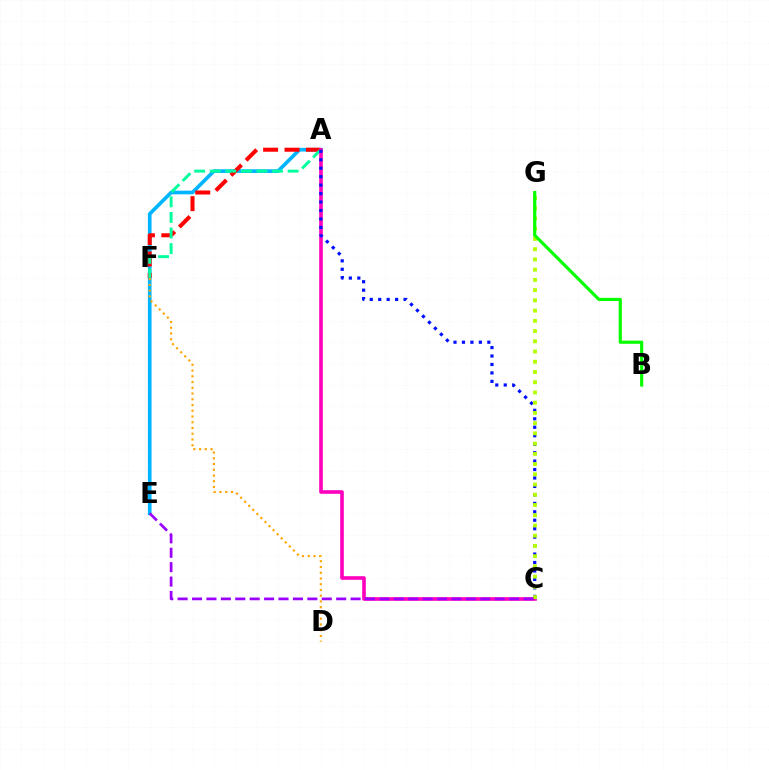{('A', 'E'): [{'color': '#00b5ff', 'line_style': 'solid', 'thickness': 2.64}], ('D', 'F'): [{'color': '#ffa500', 'line_style': 'dotted', 'thickness': 1.56}], ('A', 'F'): [{'color': '#ff0000', 'line_style': 'dashed', 'thickness': 2.91}, {'color': '#00ff9d', 'line_style': 'dashed', 'thickness': 2.12}], ('A', 'C'): [{'color': '#ff00bd', 'line_style': 'solid', 'thickness': 2.61}, {'color': '#0010ff', 'line_style': 'dotted', 'thickness': 2.3}], ('C', 'G'): [{'color': '#b3ff00', 'line_style': 'dotted', 'thickness': 2.78}], ('B', 'G'): [{'color': '#08ff00', 'line_style': 'solid', 'thickness': 2.28}], ('C', 'E'): [{'color': '#9b00ff', 'line_style': 'dashed', 'thickness': 1.96}]}